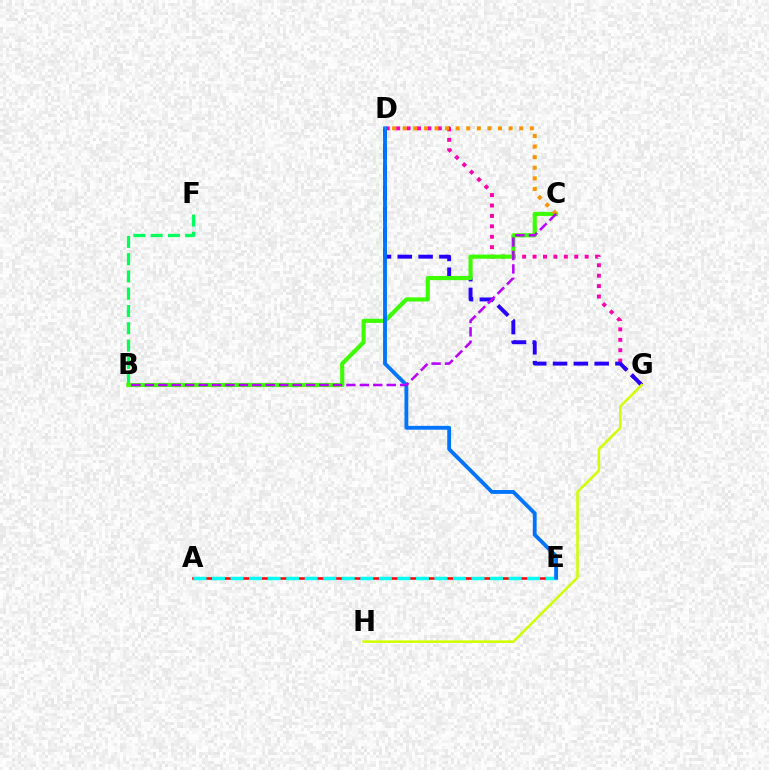{('D', 'G'): [{'color': '#ff00ac', 'line_style': 'dotted', 'thickness': 2.83}, {'color': '#2500ff', 'line_style': 'dashed', 'thickness': 2.83}], ('B', 'F'): [{'color': '#00ff5c', 'line_style': 'dashed', 'thickness': 2.35}], ('A', 'E'): [{'color': '#ff0000', 'line_style': 'solid', 'thickness': 1.83}, {'color': '#00fff6', 'line_style': 'dashed', 'thickness': 2.52}], ('B', 'C'): [{'color': '#3dff00', 'line_style': 'solid', 'thickness': 2.97}, {'color': '#b900ff', 'line_style': 'dashed', 'thickness': 1.82}], ('D', 'E'): [{'color': '#0074ff', 'line_style': 'solid', 'thickness': 2.76}], ('G', 'H'): [{'color': '#d1ff00', 'line_style': 'solid', 'thickness': 1.84}], ('C', 'D'): [{'color': '#ff9400', 'line_style': 'dotted', 'thickness': 2.88}]}